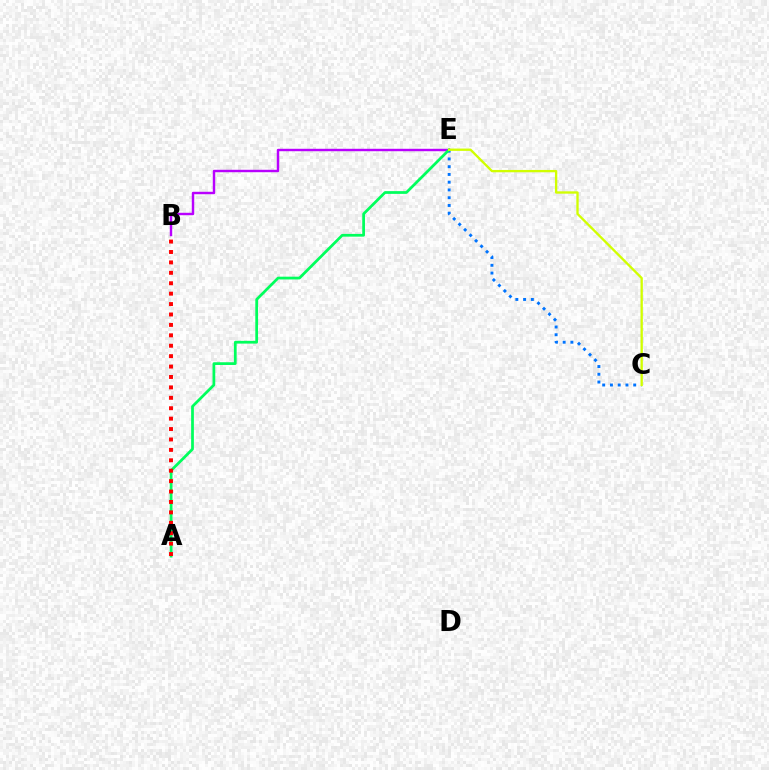{('C', 'E'): [{'color': '#0074ff', 'line_style': 'dotted', 'thickness': 2.11}, {'color': '#d1ff00', 'line_style': 'solid', 'thickness': 1.68}], ('B', 'E'): [{'color': '#b900ff', 'line_style': 'solid', 'thickness': 1.75}], ('A', 'E'): [{'color': '#00ff5c', 'line_style': 'solid', 'thickness': 1.97}], ('A', 'B'): [{'color': '#ff0000', 'line_style': 'dotted', 'thickness': 2.83}]}